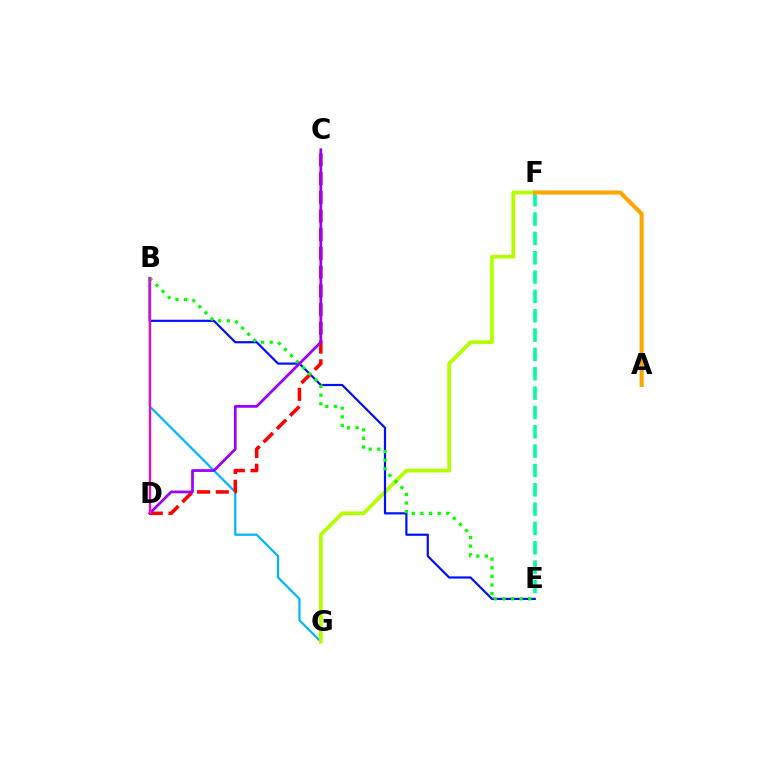{('B', 'G'): [{'color': '#00b5ff', 'line_style': 'solid', 'thickness': 1.6}], ('F', 'G'): [{'color': '#b3ff00', 'line_style': 'solid', 'thickness': 2.72}], ('B', 'E'): [{'color': '#0010ff', 'line_style': 'solid', 'thickness': 1.58}, {'color': '#08ff00', 'line_style': 'dotted', 'thickness': 2.34}], ('C', 'D'): [{'color': '#ff0000', 'line_style': 'dashed', 'thickness': 2.54}, {'color': '#9b00ff', 'line_style': 'solid', 'thickness': 1.97}], ('B', 'D'): [{'color': '#ff00bd', 'line_style': 'solid', 'thickness': 1.6}], ('E', 'F'): [{'color': '#00ff9d', 'line_style': 'dashed', 'thickness': 2.63}], ('A', 'F'): [{'color': '#ffa500', 'line_style': 'solid', 'thickness': 2.94}]}